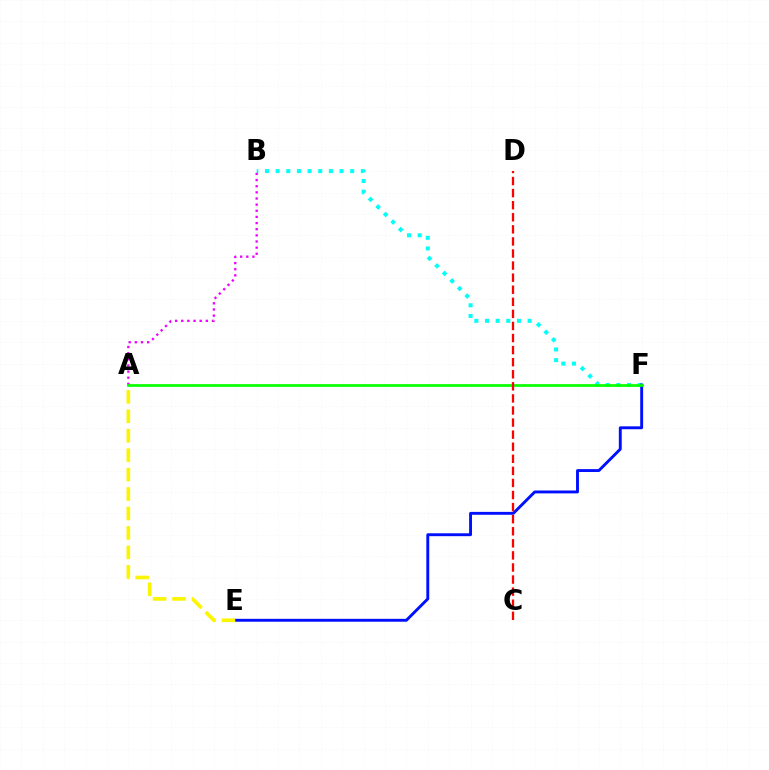{('B', 'F'): [{'color': '#00fff6', 'line_style': 'dotted', 'thickness': 2.89}], ('E', 'F'): [{'color': '#0010ff', 'line_style': 'solid', 'thickness': 2.09}], ('A', 'B'): [{'color': '#ee00ff', 'line_style': 'dotted', 'thickness': 1.67}], ('A', 'F'): [{'color': '#08ff00', 'line_style': 'solid', 'thickness': 1.96}], ('C', 'D'): [{'color': '#ff0000', 'line_style': 'dashed', 'thickness': 1.64}], ('A', 'E'): [{'color': '#fcf500', 'line_style': 'dashed', 'thickness': 2.64}]}